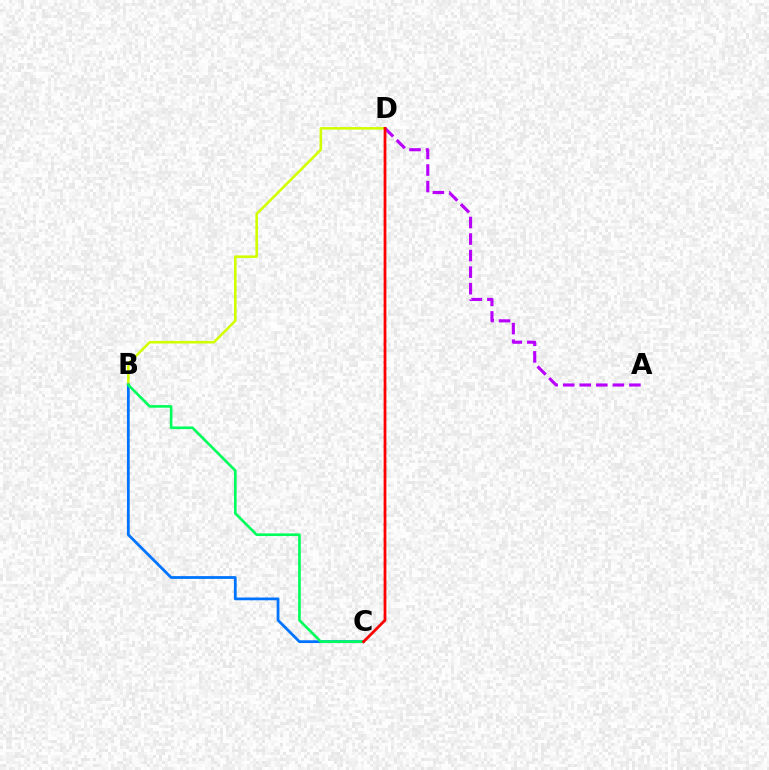{('B', 'D'): [{'color': '#d1ff00', 'line_style': 'solid', 'thickness': 1.84}], ('A', 'D'): [{'color': '#b900ff', 'line_style': 'dashed', 'thickness': 2.25}], ('B', 'C'): [{'color': '#0074ff', 'line_style': 'solid', 'thickness': 2.0}, {'color': '#00ff5c', 'line_style': 'solid', 'thickness': 1.9}], ('C', 'D'): [{'color': '#ff0000', 'line_style': 'solid', 'thickness': 2.0}]}